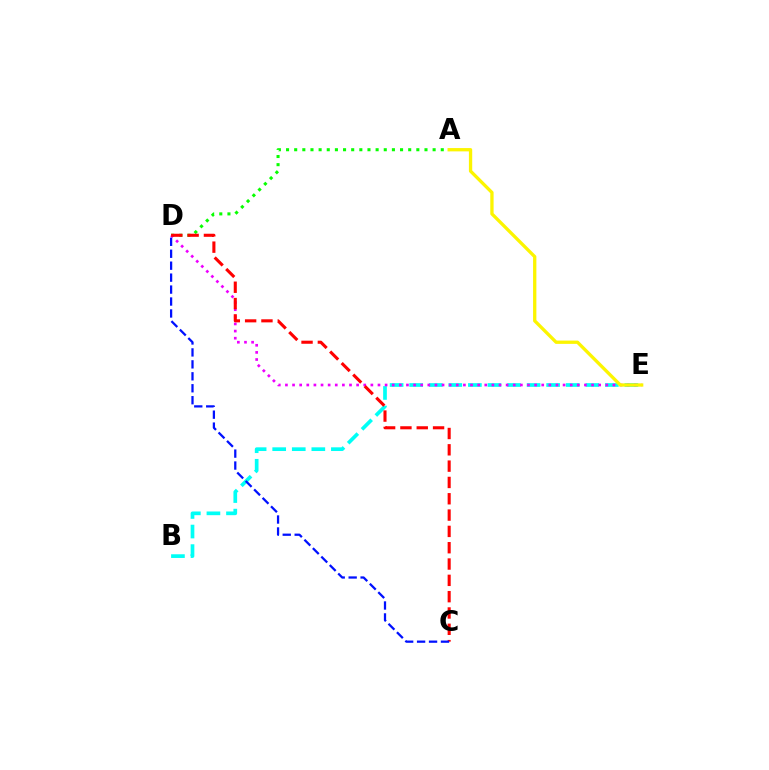{('B', 'E'): [{'color': '#00fff6', 'line_style': 'dashed', 'thickness': 2.66}], ('A', 'D'): [{'color': '#08ff00', 'line_style': 'dotted', 'thickness': 2.21}], ('D', 'E'): [{'color': '#ee00ff', 'line_style': 'dotted', 'thickness': 1.93}], ('A', 'E'): [{'color': '#fcf500', 'line_style': 'solid', 'thickness': 2.38}], ('C', 'D'): [{'color': '#ff0000', 'line_style': 'dashed', 'thickness': 2.22}, {'color': '#0010ff', 'line_style': 'dashed', 'thickness': 1.62}]}